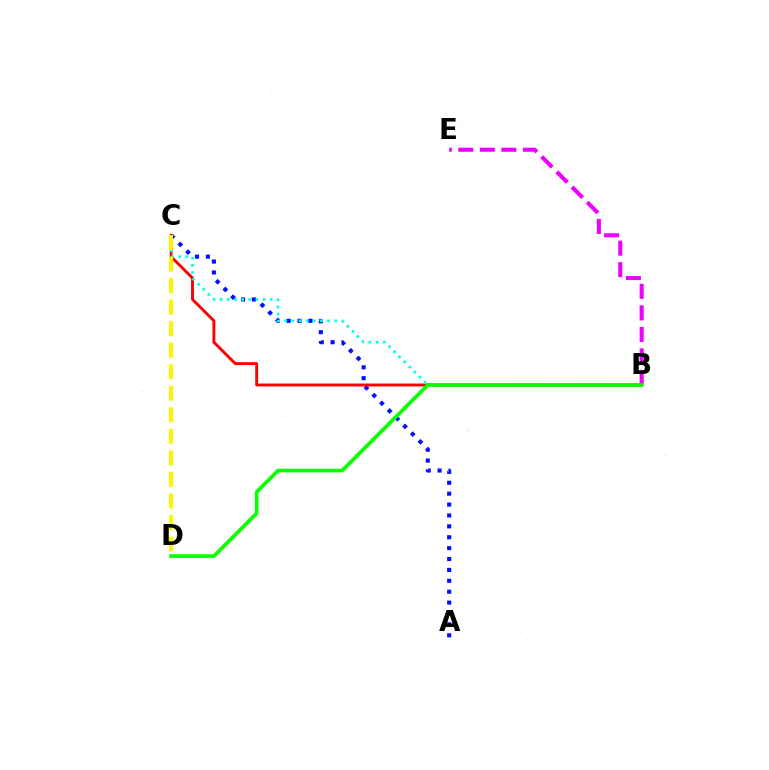{('A', 'C'): [{'color': '#0010ff', 'line_style': 'dotted', 'thickness': 2.96}], ('B', 'C'): [{'color': '#ff0000', 'line_style': 'solid', 'thickness': 2.1}, {'color': '#00fff6', 'line_style': 'dotted', 'thickness': 1.95}], ('B', 'E'): [{'color': '#ee00ff', 'line_style': 'dashed', 'thickness': 2.93}], ('C', 'D'): [{'color': '#fcf500', 'line_style': 'dashed', 'thickness': 2.93}], ('B', 'D'): [{'color': '#08ff00', 'line_style': 'solid', 'thickness': 2.64}]}